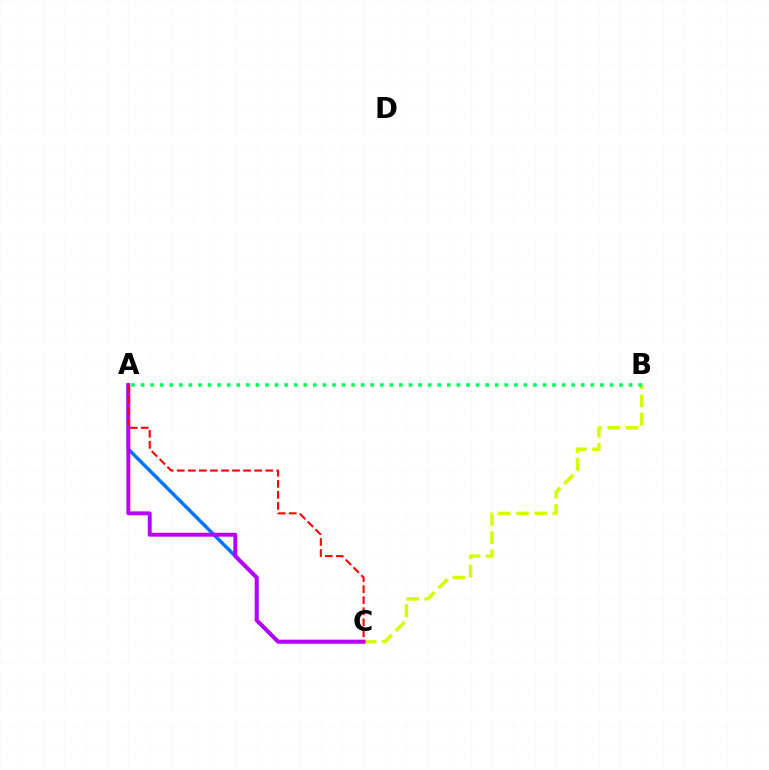{('A', 'C'): [{'color': '#0074ff', 'line_style': 'solid', 'thickness': 2.47}, {'color': '#b900ff', 'line_style': 'solid', 'thickness': 2.82}, {'color': '#ff0000', 'line_style': 'dashed', 'thickness': 1.5}], ('B', 'C'): [{'color': '#d1ff00', 'line_style': 'dashed', 'thickness': 2.48}], ('A', 'B'): [{'color': '#00ff5c', 'line_style': 'dotted', 'thickness': 2.6}]}